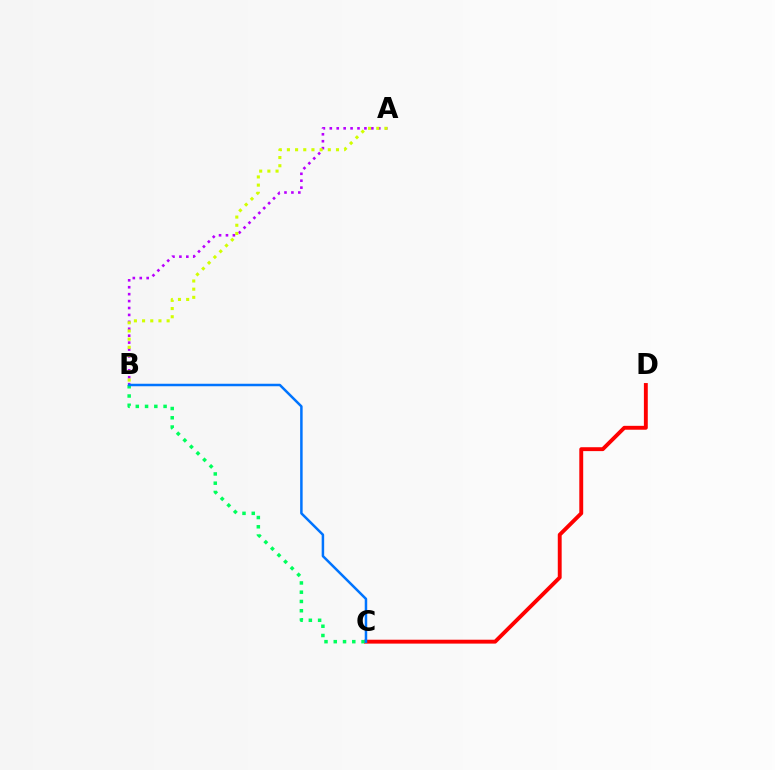{('A', 'B'): [{'color': '#b900ff', 'line_style': 'dotted', 'thickness': 1.88}, {'color': '#d1ff00', 'line_style': 'dotted', 'thickness': 2.22}], ('C', 'D'): [{'color': '#ff0000', 'line_style': 'solid', 'thickness': 2.8}], ('B', 'C'): [{'color': '#00ff5c', 'line_style': 'dotted', 'thickness': 2.52}, {'color': '#0074ff', 'line_style': 'solid', 'thickness': 1.8}]}